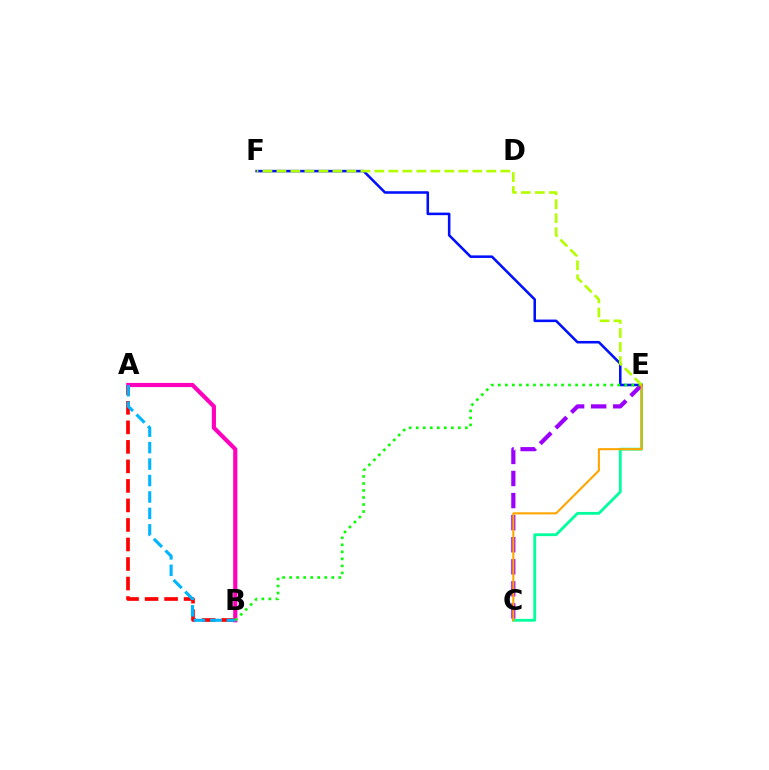{('A', 'B'): [{'color': '#ff0000', 'line_style': 'dashed', 'thickness': 2.65}, {'color': '#ff00bd', 'line_style': 'solid', 'thickness': 2.99}, {'color': '#00b5ff', 'line_style': 'dashed', 'thickness': 2.23}], ('C', 'E'): [{'color': '#00ff9d', 'line_style': 'solid', 'thickness': 2.02}, {'color': '#9b00ff', 'line_style': 'dashed', 'thickness': 3.0}, {'color': '#ffa500', 'line_style': 'solid', 'thickness': 1.51}], ('E', 'F'): [{'color': '#0010ff', 'line_style': 'solid', 'thickness': 1.84}, {'color': '#b3ff00', 'line_style': 'dashed', 'thickness': 1.9}], ('B', 'E'): [{'color': '#08ff00', 'line_style': 'dotted', 'thickness': 1.91}]}